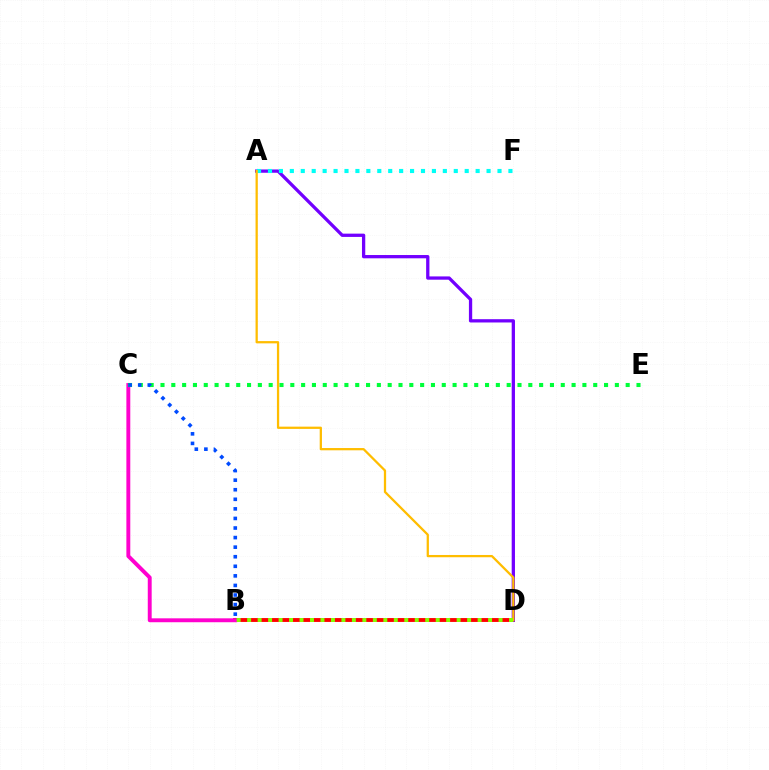{('B', 'D'): [{'color': '#ff0000', 'line_style': 'solid', 'thickness': 2.79}, {'color': '#84ff00', 'line_style': 'dotted', 'thickness': 2.85}], ('A', 'D'): [{'color': '#7200ff', 'line_style': 'solid', 'thickness': 2.36}, {'color': '#ffbd00', 'line_style': 'solid', 'thickness': 1.63}], ('A', 'F'): [{'color': '#00fff6', 'line_style': 'dotted', 'thickness': 2.97}], ('B', 'C'): [{'color': '#ff00cf', 'line_style': 'solid', 'thickness': 2.81}, {'color': '#004bff', 'line_style': 'dotted', 'thickness': 2.6}], ('C', 'E'): [{'color': '#00ff39', 'line_style': 'dotted', 'thickness': 2.94}]}